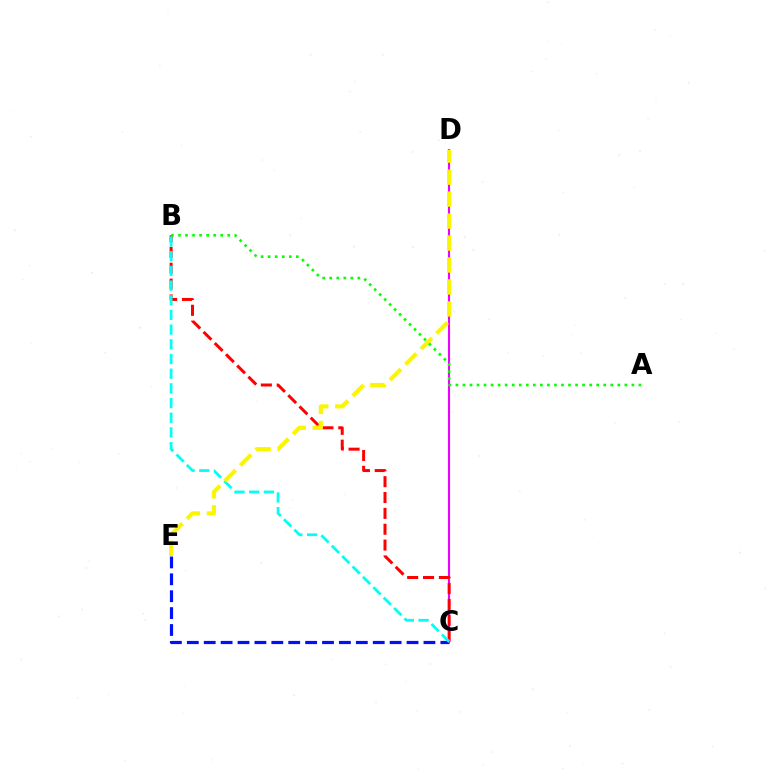{('C', 'E'): [{'color': '#0010ff', 'line_style': 'dashed', 'thickness': 2.3}], ('C', 'D'): [{'color': '#ee00ff', 'line_style': 'solid', 'thickness': 1.52}], ('B', 'C'): [{'color': '#ff0000', 'line_style': 'dashed', 'thickness': 2.15}, {'color': '#00fff6', 'line_style': 'dashed', 'thickness': 2.0}], ('D', 'E'): [{'color': '#fcf500', 'line_style': 'dashed', 'thickness': 2.98}], ('A', 'B'): [{'color': '#08ff00', 'line_style': 'dotted', 'thickness': 1.91}]}